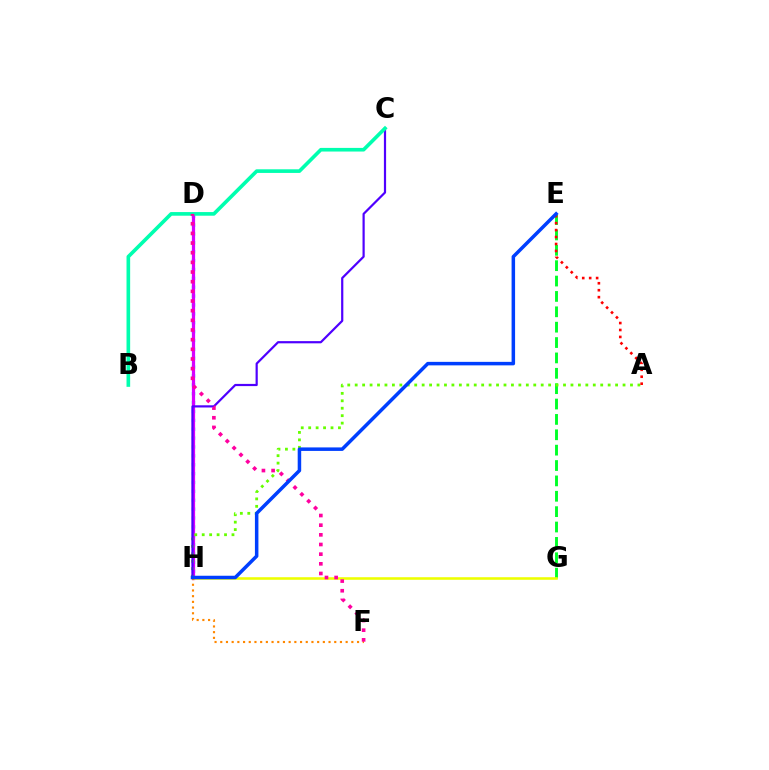{('D', 'H'): [{'color': '#00c7ff', 'line_style': 'dotted', 'thickness': 2.41}, {'color': '#d600ff', 'line_style': 'solid', 'thickness': 2.32}], ('E', 'G'): [{'color': '#00ff27', 'line_style': 'dashed', 'thickness': 2.09}], ('A', 'H'): [{'color': '#66ff00', 'line_style': 'dotted', 'thickness': 2.02}], ('G', 'H'): [{'color': '#eeff00', 'line_style': 'solid', 'thickness': 1.85}], ('C', 'H'): [{'color': '#4f00ff', 'line_style': 'solid', 'thickness': 1.59}], ('F', 'H'): [{'color': '#ff8800', 'line_style': 'dotted', 'thickness': 1.55}], ('A', 'E'): [{'color': '#ff0000', 'line_style': 'dotted', 'thickness': 1.89}], ('B', 'C'): [{'color': '#00ffaf', 'line_style': 'solid', 'thickness': 2.62}], ('D', 'F'): [{'color': '#ff00a0', 'line_style': 'dotted', 'thickness': 2.62}], ('E', 'H'): [{'color': '#003fff', 'line_style': 'solid', 'thickness': 2.52}]}